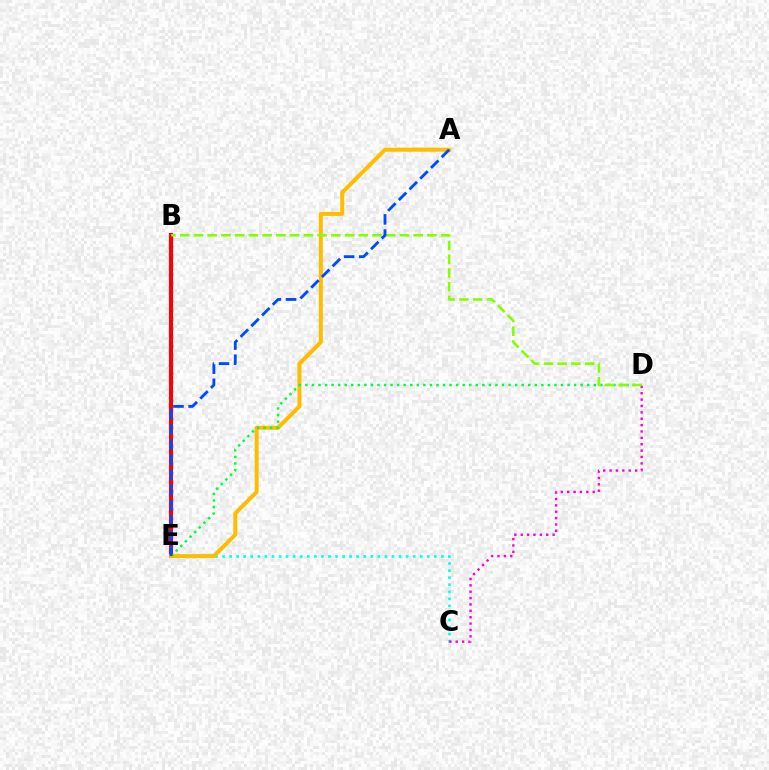{('C', 'E'): [{'color': '#00fff6', 'line_style': 'dotted', 'thickness': 1.92}], ('B', 'E'): [{'color': '#7200ff', 'line_style': 'dotted', 'thickness': 2.46}, {'color': '#ff0000', 'line_style': 'solid', 'thickness': 2.95}], ('C', 'D'): [{'color': '#ff00cf', 'line_style': 'dotted', 'thickness': 1.73}], ('A', 'E'): [{'color': '#ffbd00', 'line_style': 'solid', 'thickness': 2.89}, {'color': '#004bff', 'line_style': 'dashed', 'thickness': 2.06}], ('D', 'E'): [{'color': '#00ff39', 'line_style': 'dotted', 'thickness': 1.78}], ('B', 'D'): [{'color': '#84ff00', 'line_style': 'dashed', 'thickness': 1.87}]}